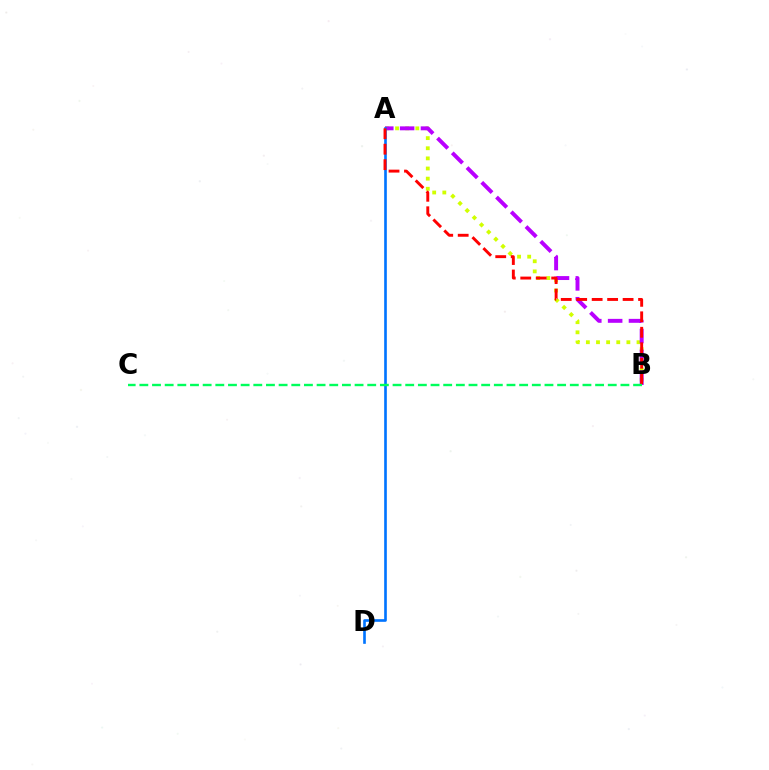{('A', 'B'): [{'color': '#d1ff00', 'line_style': 'dotted', 'thickness': 2.75}, {'color': '#b900ff', 'line_style': 'dashed', 'thickness': 2.83}, {'color': '#ff0000', 'line_style': 'dashed', 'thickness': 2.1}], ('A', 'D'): [{'color': '#0074ff', 'line_style': 'solid', 'thickness': 1.9}], ('B', 'C'): [{'color': '#00ff5c', 'line_style': 'dashed', 'thickness': 1.72}]}